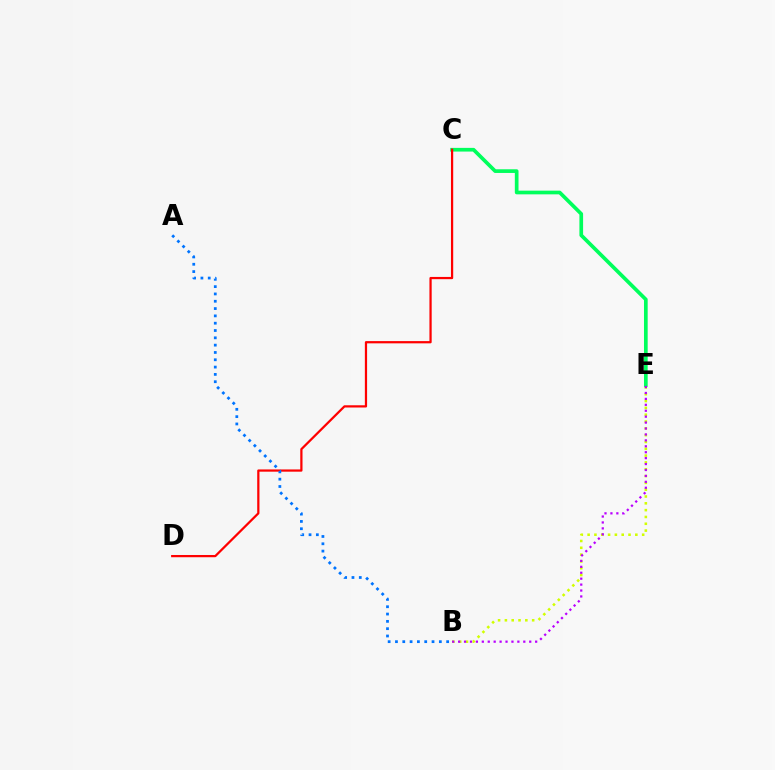{('B', 'E'): [{'color': '#d1ff00', 'line_style': 'dotted', 'thickness': 1.85}, {'color': '#b900ff', 'line_style': 'dotted', 'thickness': 1.61}], ('C', 'E'): [{'color': '#00ff5c', 'line_style': 'solid', 'thickness': 2.65}], ('C', 'D'): [{'color': '#ff0000', 'line_style': 'solid', 'thickness': 1.61}], ('A', 'B'): [{'color': '#0074ff', 'line_style': 'dotted', 'thickness': 1.99}]}